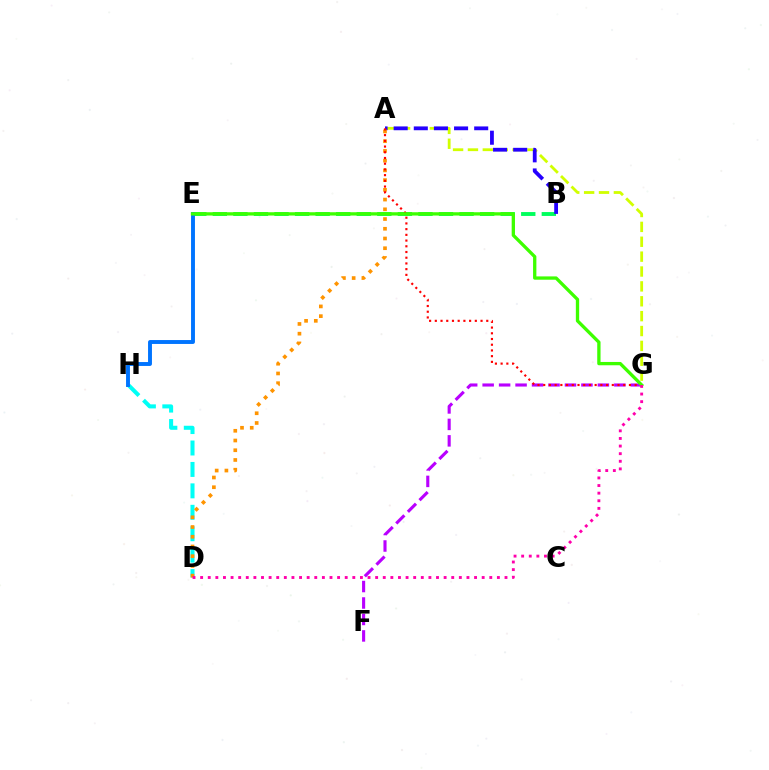{('F', 'G'): [{'color': '#b900ff', 'line_style': 'dashed', 'thickness': 2.24}], ('B', 'E'): [{'color': '#00ff5c', 'line_style': 'dashed', 'thickness': 2.79}], ('D', 'H'): [{'color': '#00fff6', 'line_style': 'dashed', 'thickness': 2.91}], ('A', 'G'): [{'color': '#d1ff00', 'line_style': 'dashed', 'thickness': 2.02}, {'color': '#ff0000', 'line_style': 'dotted', 'thickness': 1.55}], ('A', 'B'): [{'color': '#2500ff', 'line_style': 'dashed', 'thickness': 2.73}], ('A', 'D'): [{'color': '#ff9400', 'line_style': 'dotted', 'thickness': 2.64}], ('E', 'H'): [{'color': '#0074ff', 'line_style': 'solid', 'thickness': 2.81}], ('E', 'G'): [{'color': '#3dff00', 'line_style': 'solid', 'thickness': 2.38}], ('D', 'G'): [{'color': '#ff00ac', 'line_style': 'dotted', 'thickness': 2.07}]}